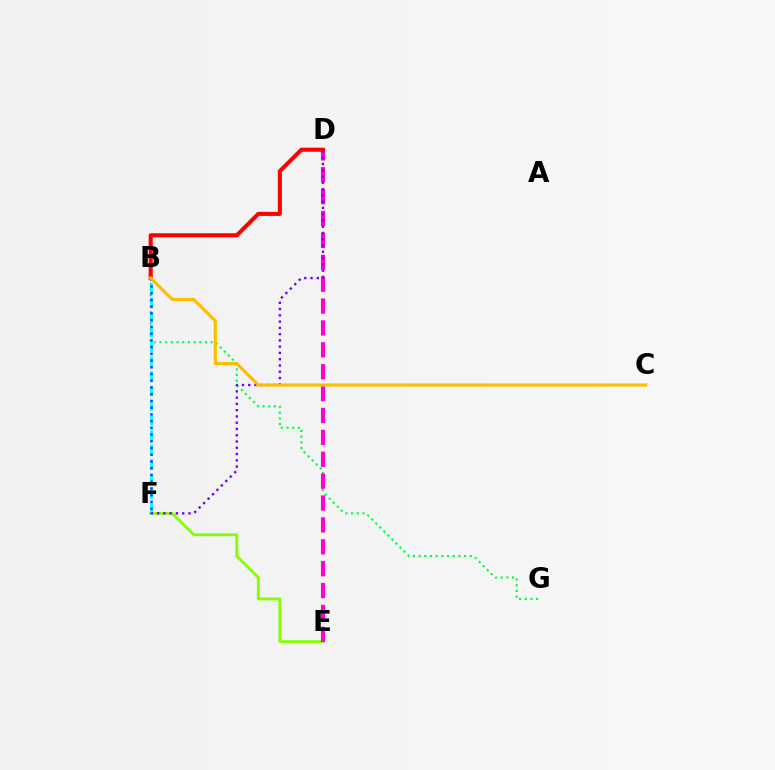{('E', 'F'): [{'color': '#84ff00', 'line_style': 'solid', 'thickness': 2.05}], ('B', 'G'): [{'color': '#00ff39', 'line_style': 'dotted', 'thickness': 1.54}], ('B', 'F'): [{'color': '#00fff6', 'line_style': 'dashed', 'thickness': 1.99}, {'color': '#004bff', 'line_style': 'dotted', 'thickness': 1.83}], ('D', 'E'): [{'color': '#ff00cf', 'line_style': 'dashed', 'thickness': 2.97}], ('D', 'F'): [{'color': '#7200ff', 'line_style': 'dotted', 'thickness': 1.7}], ('B', 'D'): [{'color': '#ff0000', 'line_style': 'solid', 'thickness': 2.91}], ('B', 'C'): [{'color': '#ffbd00', 'line_style': 'solid', 'thickness': 2.25}]}